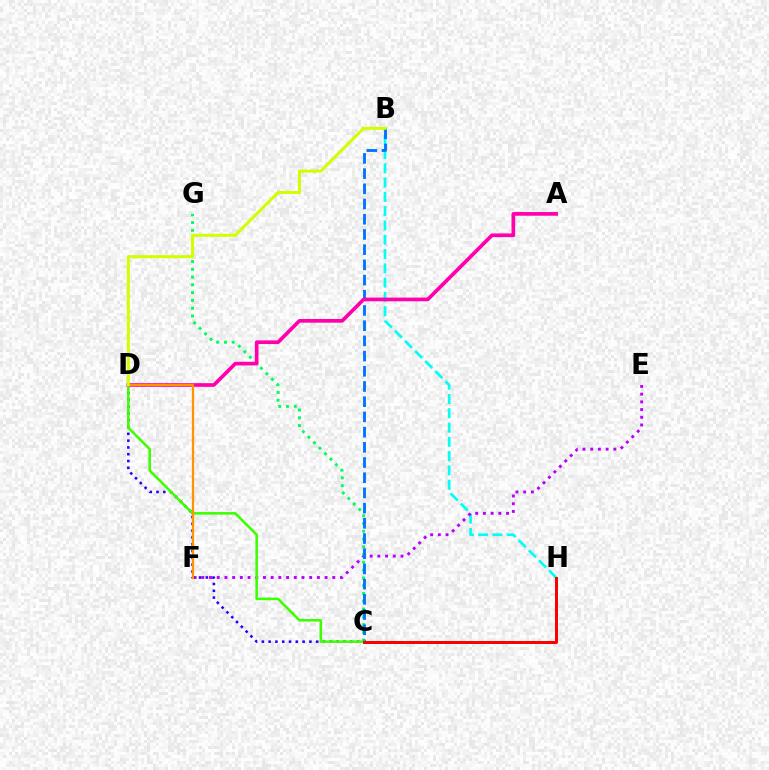{('B', 'H'): [{'color': '#00fff6', 'line_style': 'dashed', 'thickness': 1.94}], ('E', 'F'): [{'color': '#b900ff', 'line_style': 'dotted', 'thickness': 2.09}], ('C', 'G'): [{'color': '#00ff5c', 'line_style': 'dotted', 'thickness': 2.11}], ('B', 'C'): [{'color': '#0074ff', 'line_style': 'dashed', 'thickness': 2.07}], ('C', 'D'): [{'color': '#2500ff', 'line_style': 'dotted', 'thickness': 1.85}, {'color': '#3dff00', 'line_style': 'solid', 'thickness': 1.84}], ('A', 'D'): [{'color': '#ff00ac', 'line_style': 'solid', 'thickness': 2.65}], ('C', 'H'): [{'color': '#ff0000', 'line_style': 'solid', 'thickness': 2.15}], ('D', 'F'): [{'color': '#ff9400', 'line_style': 'solid', 'thickness': 1.64}], ('B', 'D'): [{'color': '#d1ff00', 'line_style': 'solid', 'thickness': 2.18}]}